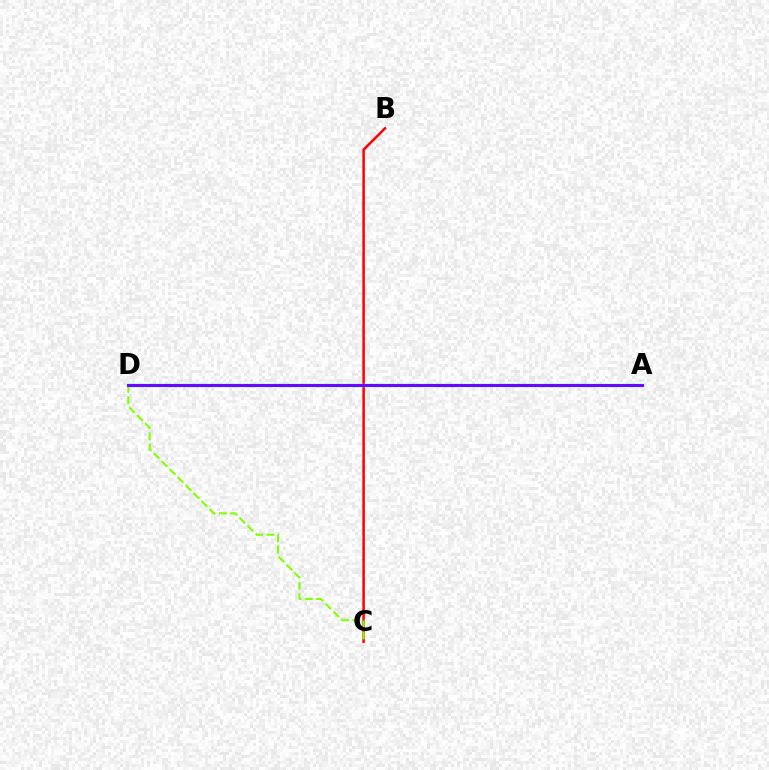{('B', 'C'): [{'color': '#ff0000', 'line_style': 'solid', 'thickness': 1.8}], ('A', 'D'): [{'color': '#00fff6', 'line_style': 'solid', 'thickness': 2.46}, {'color': '#7200ff', 'line_style': 'solid', 'thickness': 2.1}], ('C', 'D'): [{'color': '#84ff00', 'line_style': 'dashed', 'thickness': 1.53}]}